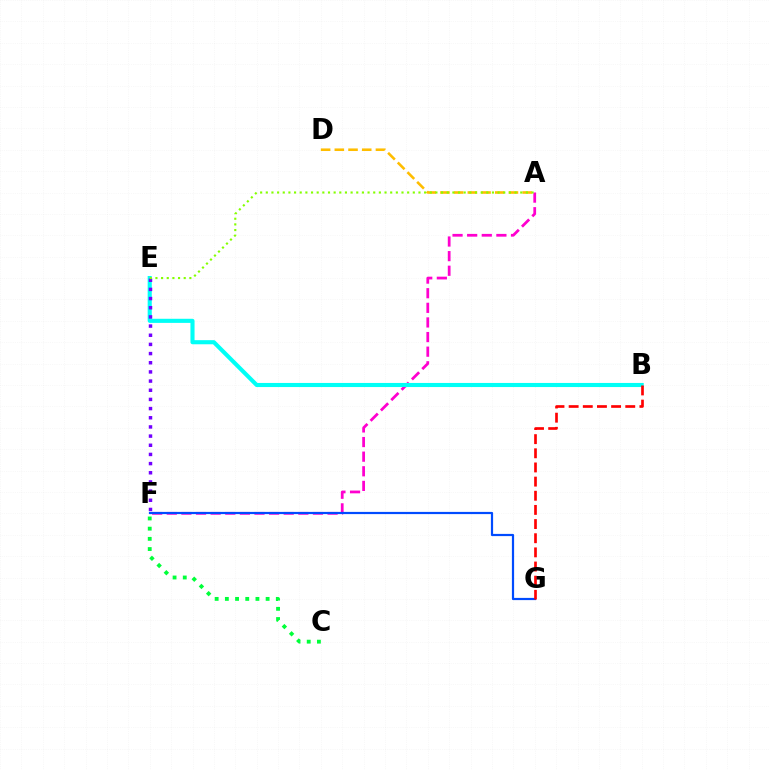{('C', 'F'): [{'color': '#00ff39', 'line_style': 'dotted', 'thickness': 2.77}], ('A', 'F'): [{'color': '#ff00cf', 'line_style': 'dashed', 'thickness': 1.99}], ('B', 'E'): [{'color': '#00fff6', 'line_style': 'solid', 'thickness': 2.96}], ('A', 'D'): [{'color': '#ffbd00', 'line_style': 'dashed', 'thickness': 1.86}], ('E', 'F'): [{'color': '#7200ff', 'line_style': 'dotted', 'thickness': 2.49}], ('A', 'E'): [{'color': '#84ff00', 'line_style': 'dotted', 'thickness': 1.54}], ('F', 'G'): [{'color': '#004bff', 'line_style': 'solid', 'thickness': 1.59}], ('B', 'G'): [{'color': '#ff0000', 'line_style': 'dashed', 'thickness': 1.92}]}